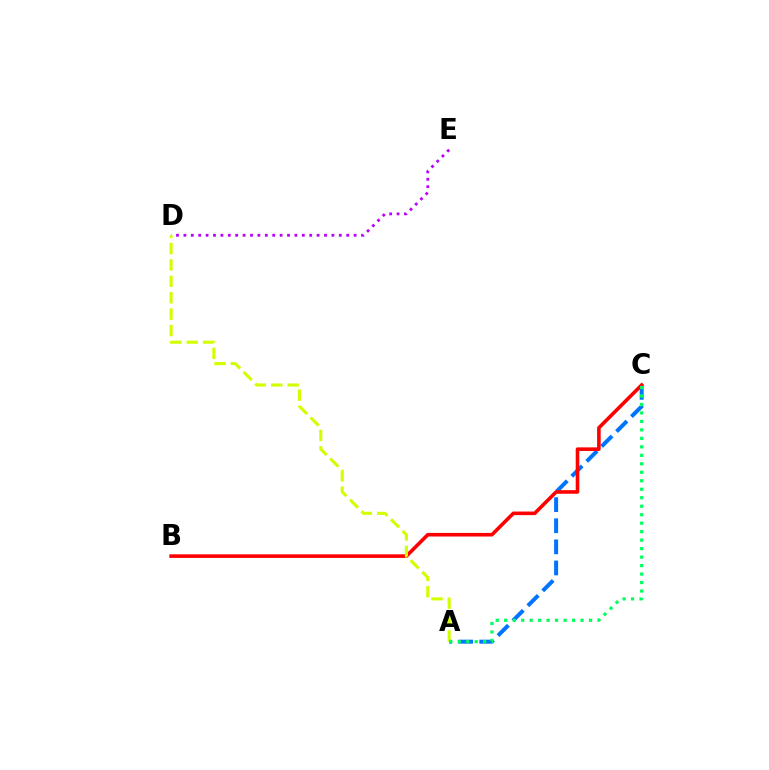{('A', 'C'): [{'color': '#0074ff', 'line_style': 'dashed', 'thickness': 2.87}, {'color': '#00ff5c', 'line_style': 'dotted', 'thickness': 2.3}], ('D', 'E'): [{'color': '#b900ff', 'line_style': 'dotted', 'thickness': 2.01}], ('B', 'C'): [{'color': '#ff0000', 'line_style': 'solid', 'thickness': 2.59}], ('A', 'D'): [{'color': '#d1ff00', 'line_style': 'dashed', 'thickness': 2.23}]}